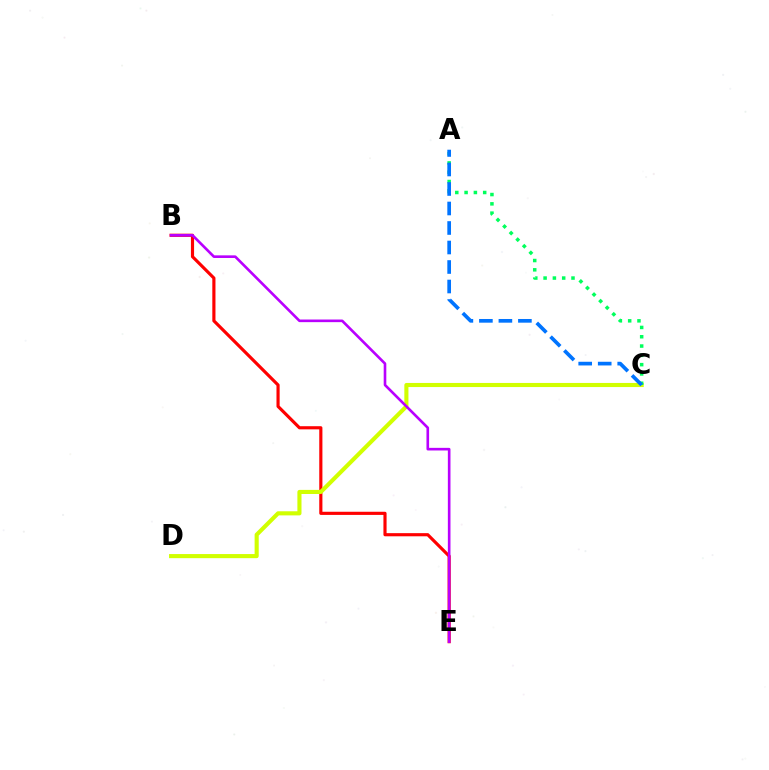{('B', 'E'): [{'color': '#ff0000', 'line_style': 'solid', 'thickness': 2.27}, {'color': '#b900ff', 'line_style': 'solid', 'thickness': 1.89}], ('C', 'D'): [{'color': '#d1ff00', 'line_style': 'solid', 'thickness': 2.95}], ('A', 'C'): [{'color': '#00ff5c', 'line_style': 'dotted', 'thickness': 2.53}, {'color': '#0074ff', 'line_style': 'dashed', 'thickness': 2.65}]}